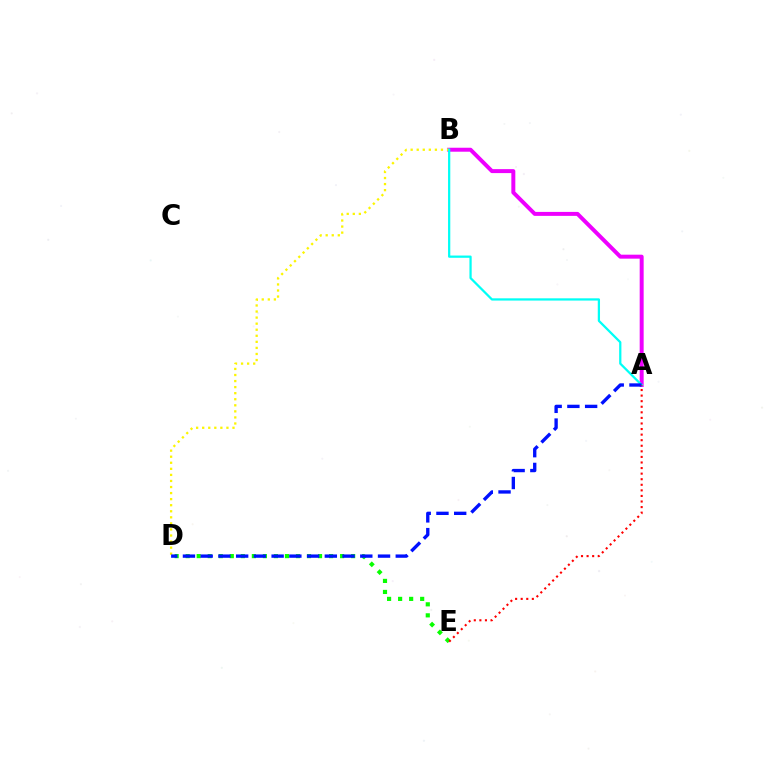{('A', 'B'): [{'color': '#ee00ff', 'line_style': 'solid', 'thickness': 2.86}, {'color': '#00fff6', 'line_style': 'solid', 'thickness': 1.62}], ('B', 'D'): [{'color': '#fcf500', 'line_style': 'dotted', 'thickness': 1.65}], ('D', 'E'): [{'color': '#08ff00', 'line_style': 'dotted', 'thickness': 3.0}], ('A', 'D'): [{'color': '#0010ff', 'line_style': 'dashed', 'thickness': 2.41}], ('A', 'E'): [{'color': '#ff0000', 'line_style': 'dotted', 'thickness': 1.51}]}